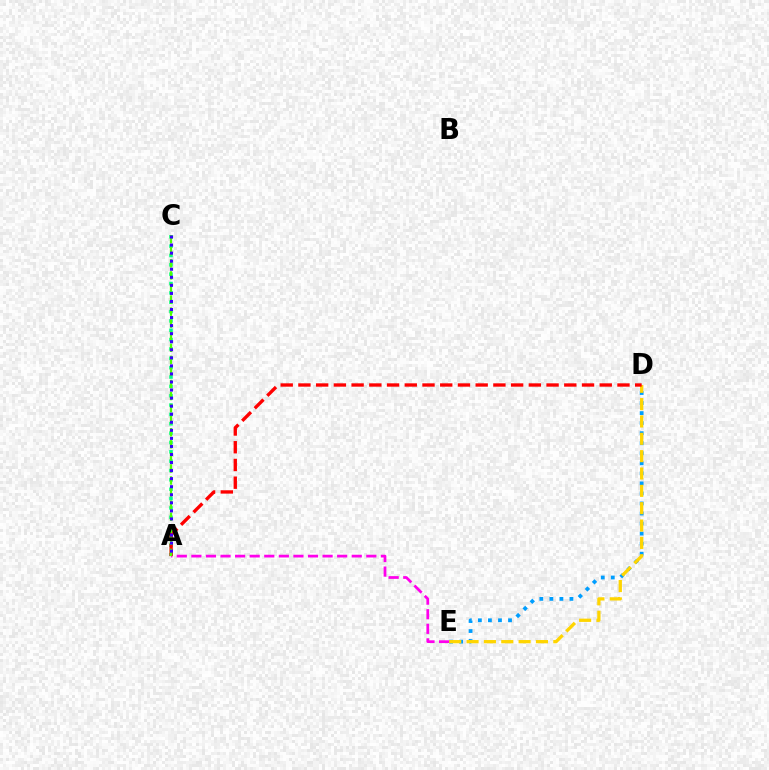{('A', 'C'): [{'color': '#00ff86', 'line_style': 'dotted', 'thickness': 2.54}, {'color': '#4fff00', 'line_style': 'dashed', 'thickness': 1.64}, {'color': '#3700ff', 'line_style': 'dotted', 'thickness': 2.19}], ('D', 'E'): [{'color': '#009eff', 'line_style': 'dotted', 'thickness': 2.73}, {'color': '#ffd500', 'line_style': 'dashed', 'thickness': 2.36}], ('A', 'E'): [{'color': '#ff00ed', 'line_style': 'dashed', 'thickness': 1.98}], ('A', 'D'): [{'color': '#ff0000', 'line_style': 'dashed', 'thickness': 2.41}]}